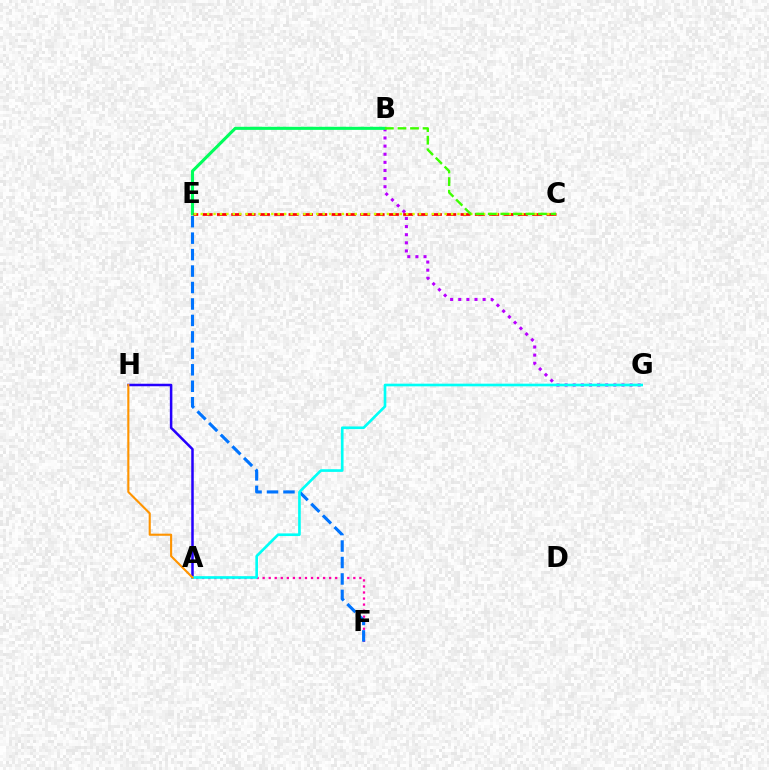{('A', 'F'): [{'color': '#ff00ac', 'line_style': 'dotted', 'thickness': 1.64}], ('A', 'H'): [{'color': '#2500ff', 'line_style': 'solid', 'thickness': 1.81}, {'color': '#ff9400', 'line_style': 'solid', 'thickness': 1.52}], ('E', 'F'): [{'color': '#0074ff', 'line_style': 'dashed', 'thickness': 2.24}], ('B', 'G'): [{'color': '#b900ff', 'line_style': 'dotted', 'thickness': 2.21}], ('B', 'E'): [{'color': '#00ff5c', 'line_style': 'solid', 'thickness': 2.22}], ('C', 'E'): [{'color': '#ff0000', 'line_style': 'dashed', 'thickness': 1.95}, {'color': '#d1ff00', 'line_style': 'dotted', 'thickness': 1.74}], ('A', 'G'): [{'color': '#00fff6', 'line_style': 'solid', 'thickness': 1.91}], ('B', 'C'): [{'color': '#3dff00', 'line_style': 'dashed', 'thickness': 1.71}]}